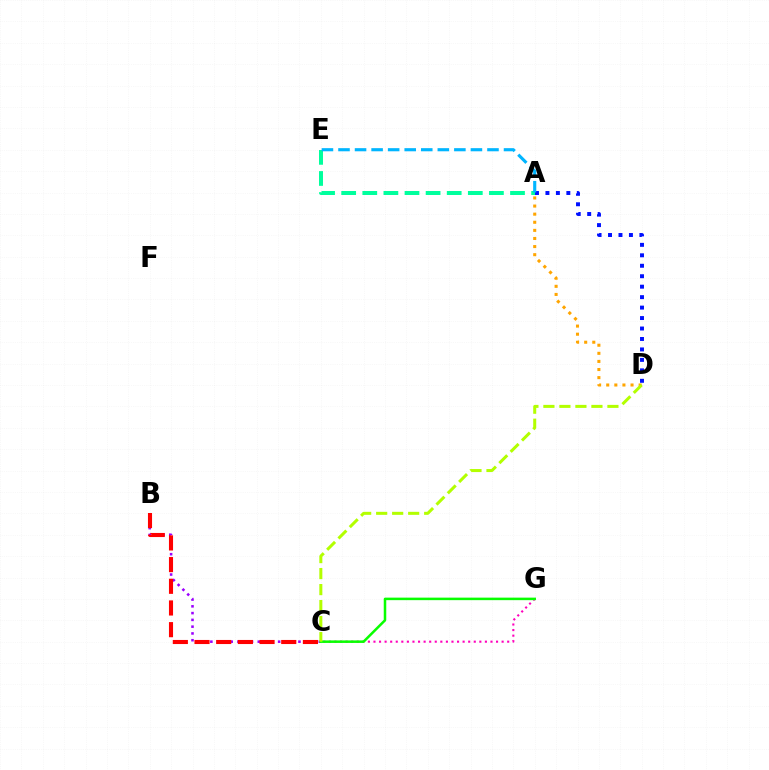{('A', 'D'): [{'color': '#0010ff', 'line_style': 'dotted', 'thickness': 2.84}, {'color': '#ffa500', 'line_style': 'dotted', 'thickness': 2.2}], ('C', 'G'): [{'color': '#ff00bd', 'line_style': 'dotted', 'thickness': 1.51}, {'color': '#08ff00', 'line_style': 'solid', 'thickness': 1.82}], ('B', 'C'): [{'color': '#9b00ff', 'line_style': 'dotted', 'thickness': 1.84}, {'color': '#ff0000', 'line_style': 'dashed', 'thickness': 2.95}], ('A', 'E'): [{'color': '#00ff9d', 'line_style': 'dashed', 'thickness': 2.87}, {'color': '#00b5ff', 'line_style': 'dashed', 'thickness': 2.25}], ('C', 'D'): [{'color': '#b3ff00', 'line_style': 'dashed', 'thickness': 2.17}]}